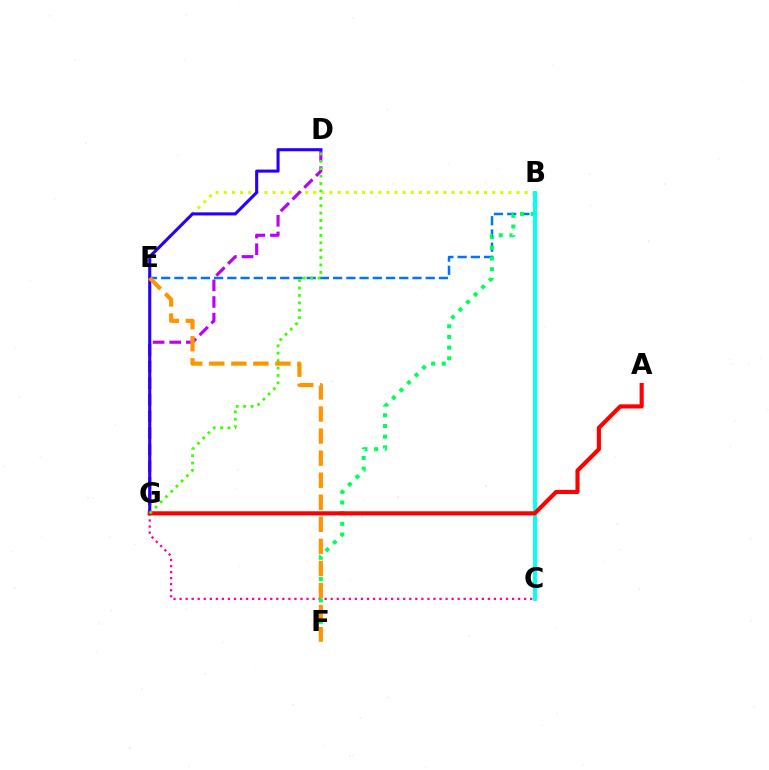{('B', 'E'): [{'color': '#d1ff00', 'line_style': 'dotted', 'thickness': 2.21}, {'color': '#0074ff', 'line_style': 'dashed', 'thickness': 1.8}], ('C', 'G'): [{'color': '#ff00ac', 'line_style': 'dotted', 'thickness': 1.64}], ('D', 'G'): [{'color': '#b900ff', 'line_style': 'dashed', 'thickness': 2.26}, {'color': '#2500ff', 'line_style': 'solid', 'thickness': 2.21}, {'color': '#3dff00', 'line_style': 'dotted', 'thickness': 2.01}], ('B', 'F'): [{'color': '#00ff5c', 'line_style': 'dotted', 'thickness': 2.9}], ('B', 'C'): [{'color': '#00fff6', 'line_style': 'solid', 'thickness': 2.79}], ('A', 'G'): [{'color': '#ff0000', 'line_style': 'solid', 'thickness': 2.97}], ('E', 'F'): [{'color': '#ff9400', 'line_style': 'dashed', 'thickness': 3.0}]}